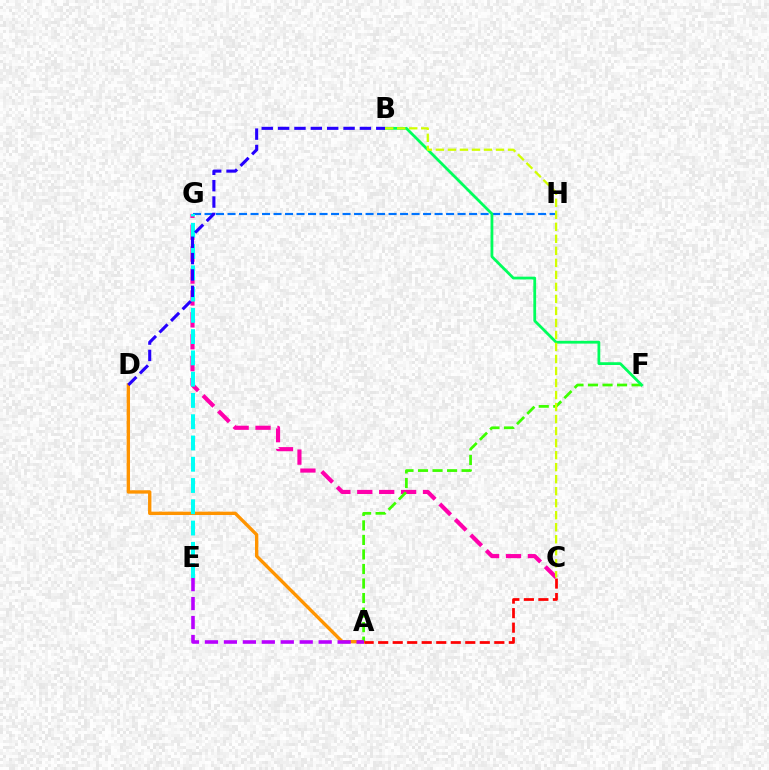{('C', 'G'): [{'color': '#ff00ac', 'line_style': 'dashed', 'thickness': 2.98}], ('G', 'H'): [{'color': '#0074ff', 'line_style': 'dashed', 'thickness': 1.56}], ('A', 'D'): [{'color': '#ff9400', 'line_style': 'solid', 'thickness': 2.42}], ('A', 'F'): [{'color': '#3dff00', 'line_style': 'dashed', 'thickness': 1.97}], ('B', 'F'): [{'color': '#00ff5c', 'line_style': 'solid', 'thickness': 2.0}], ('E', 'G'): [{'color': '#00fff6', 'line_style': 'dashed', 'thickness': 2.89}], ('A', 'E'): [{'color': '#b900ff', 'line_style': 'dashed', 'thickness': 2.58}], ('A', 'C'): [{'color': '#ff0000', 'line_style': 'dashed', 'thickness': 1.97}], ('B', 'C'): [{'color': '#d1ff00', 'line_style': 'dashed', 'thickness': 1.63}], ('B', 'D'): [{'color': '#2500ff', 'line_style': 'dashed', 'thickness': 2.22}]}